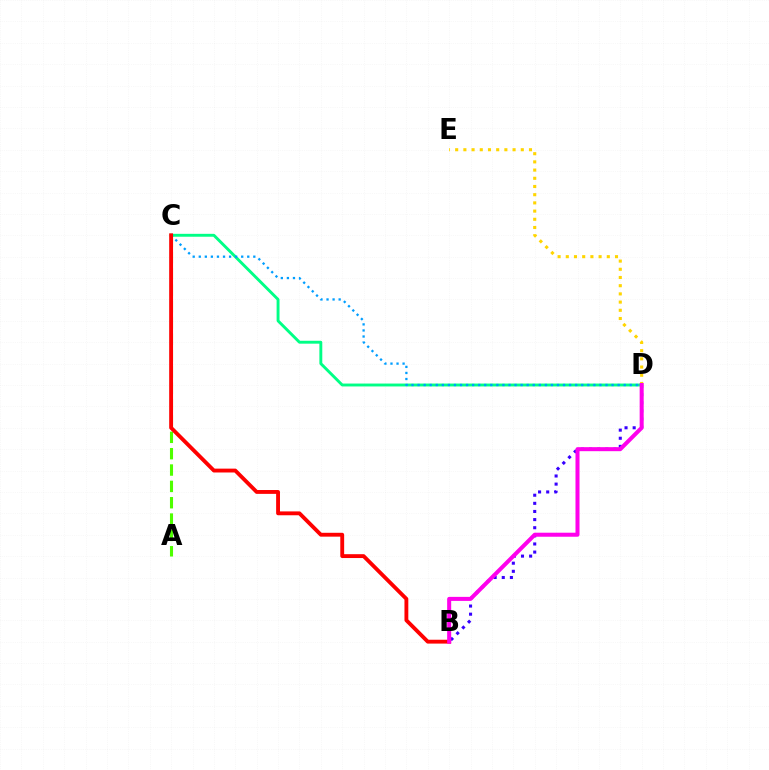{('B', 'D'): [{'color': '#3700ff', 'line_style': 'dotted', 'thickness': 2.21}, {'color': '#ff00ed', 'line_style': 'solid', 'thickness': 2.9}], ('A', 'C'): [{'color': '#4fff00', 'line_style': 'dashed', 'thickness': 2.22}], ('C', 'D'): [{'color': '#00ff86', 'line_style': 'solid', 'thickness': 2.09}, {'color': '#009eff', 'line_style': 'dotted', 'thickness': 1.65}], ('D', 'E'): [{'color': '#ffd500', 'line_style': 'dotted', 'thickness': 2.23}], ('B', 'C'): [{'color': '#ff0000', 'line_style': 'solid', 'thickness': 2.78}]}